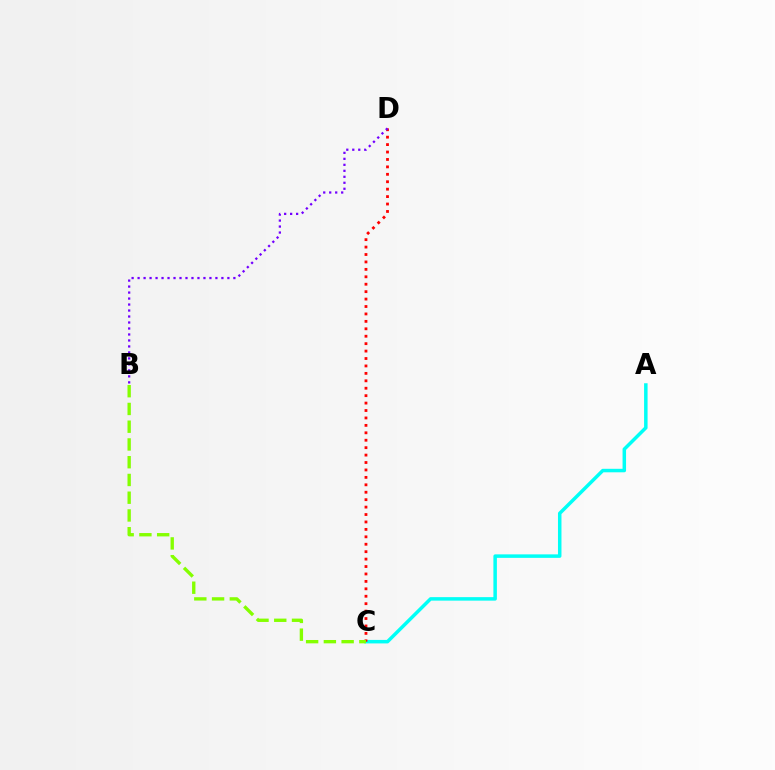{('A', 'C'): [{'color': '#00fff6', 'line_style': 'solid', 'thickness': 2.51}], ('C', 'D'): [{'color': '#ff0000', 'line_style': 'dotted', 'thickness': 2.02}], ('B', 'C'): [{'color': '#84ff00', 'line_style': 'dashed', 'thickness': 2.41}], ('B', 'D'): [{'color': '#7200ff', 'line_style': 'dotted', 'thickness': 1.63}]}